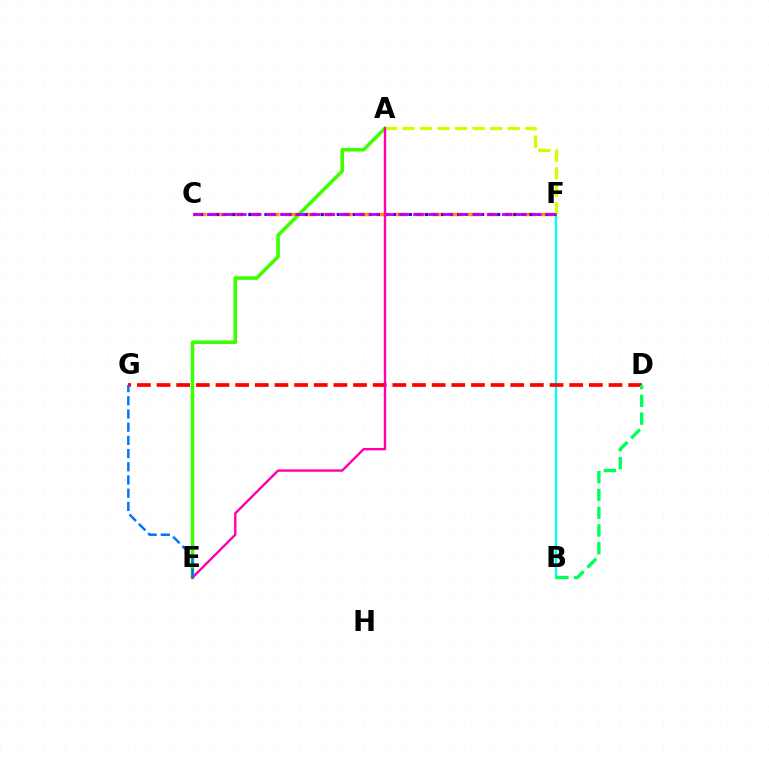{('C', 'F'): [{'color': '#ff9400', 'line_style': 'dashed', 'thickness': 2.49}, {'color': '#2500ff', 'line_style': 'dotted', 'thickness': 2.18}, {'color': '#b900ff', 'line_style': 'dashed', 'thickness': 2.0}], ('B', 'F'): [{'color': '#00fff6', 'line_style': 'solid', 'thickness': 1.67}], ('D', 'G'): [{'color': '#ff0000', 'line_style': 'dashed', 'thickness': 2.67}], ('A', 'E'): [{'color': '#3dff00', 'line_style': 'solid', 'thickness': 2.58}, {'color': '#ff00ac', 'line_style': 'solid', 'thickness': 1.72}], ('B', 'D'): [{'color': '#00ff5c', 'line_style': 'dashed', 'thickness': 2.41}], ('A', 'F'): [{'color': '#d1ff00', 'line_style': 'dashed', 'thickness': 2.38}], ('E', 'G'): [{'color': '#0074ff', 'line_style': 'dashed', 'thickness': 1.79}]}